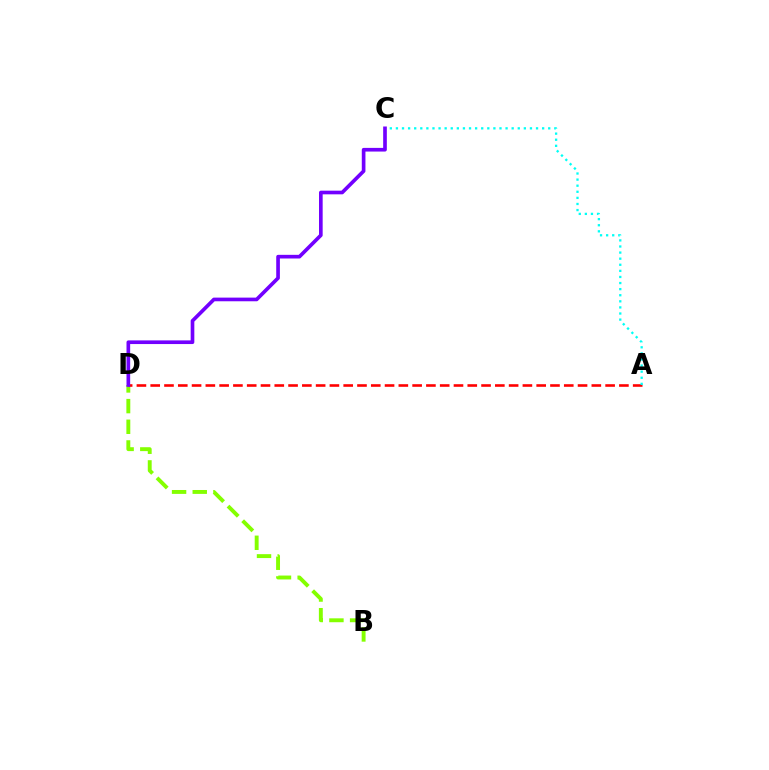{('B', 'D'): [{'color': '#84ff00', 'line_style': 'dashed', 'thickness': 2.81}], ('A', 'D'): [{'color': '#ff0000', 'line_style': 'dashed', 'thickness': 1.87}], ('A', 'C'): [{'color': '#00fff6', 'line_style': 'dotted', 'thickness': 1.66}], ('C', 'D'): [{'color': '#7200ff', 'line_style': 'solid', 'thickness': 2.64}]}